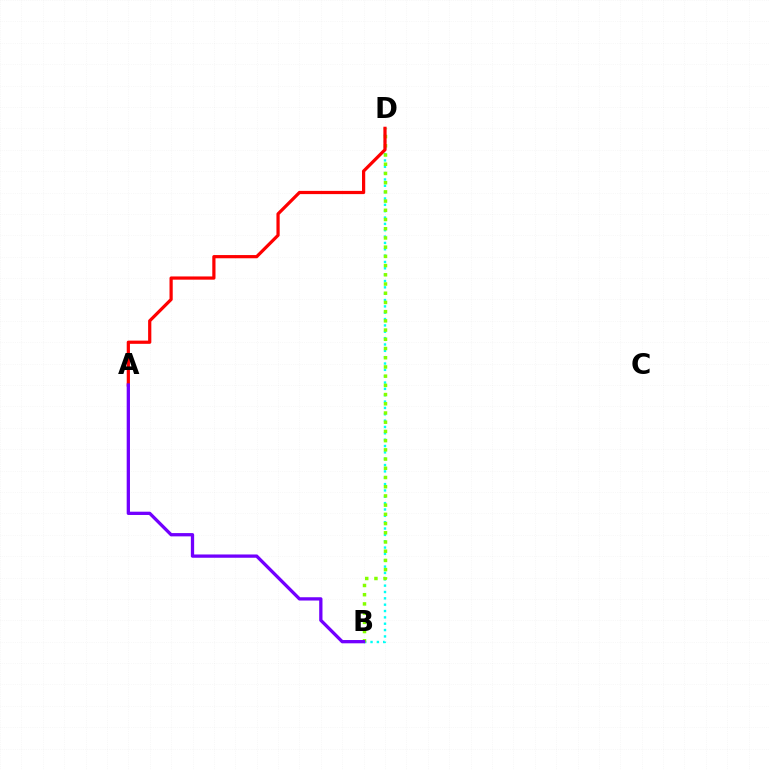{('B', 'D'): [{'color': '#00fff6', 'line_style': 'dotted', 'thickness': 1.72}, {'color': '#84ff00', 'line_style': 'dotted', 'thickness': 2.5}], ('A', 'D'): [{'color': '#ff0000', 'line_style': 'solid', 'thickness': 2.32}], ('A', 'B'): [{'color': '#7200ff', 'line_style': 'solid', 'thickness': 2.37}]}